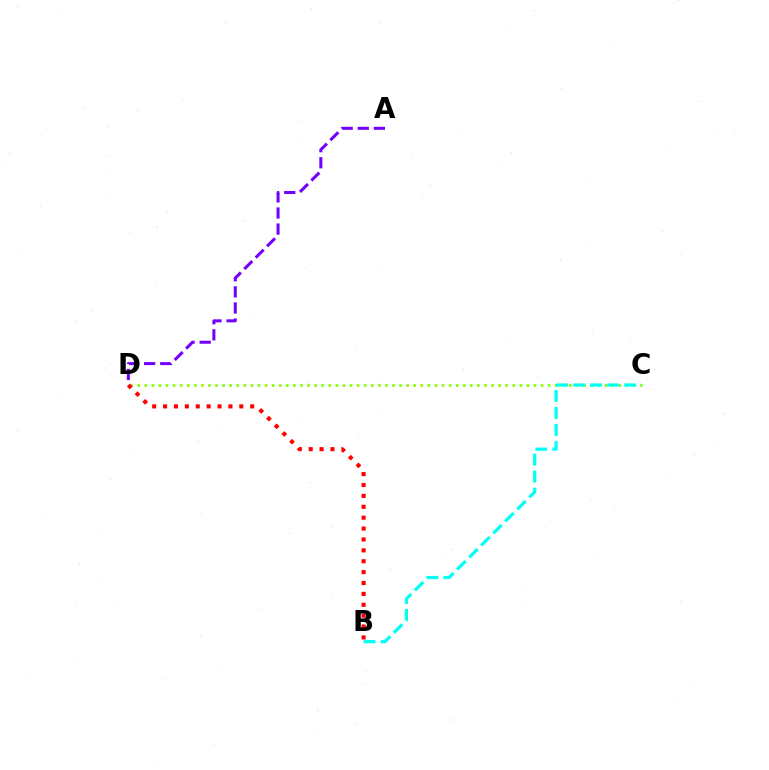{('C', 'D'): [{'color': '#84ff00', 'line_style': 'dotted', 'thickness': 1.92}], ('B', 'D'): [{'color': '#ff0000', 'line_style': 'dotted', 'thickness': 2.96}], ('A', 'D'): [{'color': '#7200ff', 'line_style': 'dashed', 'thickness': 2.19}], ('B', 'C'): [{'color': '#00fff6', 'line_style': 'dashed', 'thickness': 2.31}]}